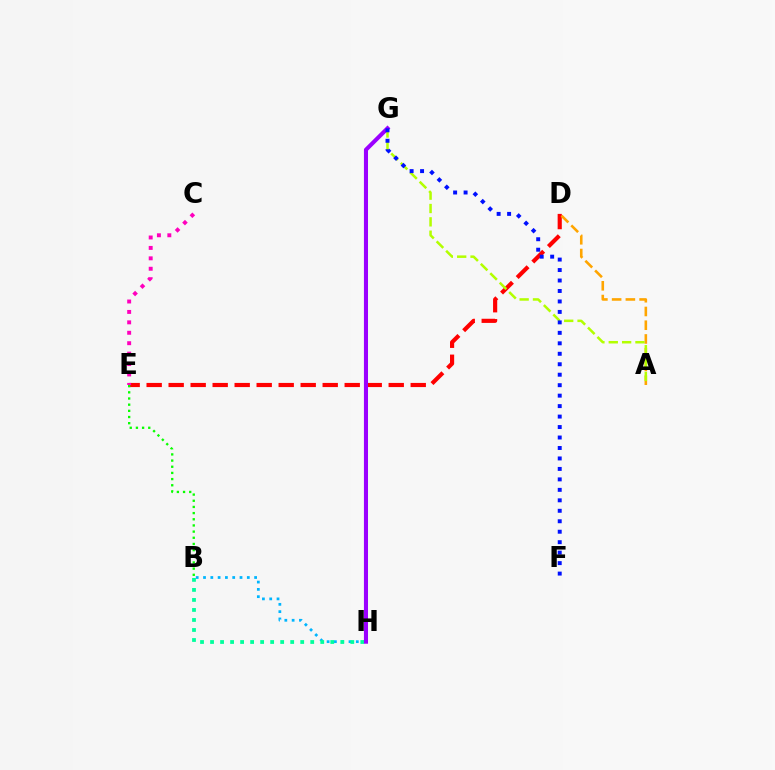{('B', 'H'): [{'color': '#00b5ff', 'line_style': 'dotted', 'thickness': 1.98}, {'color': '#00ff9d', 'line_style': 'dotted', 'thickness': 2.72}], ('D', 'E'): [{'color': '#ff0000', 'line_style': 'dashed', 'thickness': 2.99}], ('A', 'D'): [{'color': '#ffa500', 'line_style': 'dashed', 'thickness': 1.87}], ('B', 'E'): [{'color': '#08ff00', 'line_style': 'dotted', 'thickness': 1.68}], ('C', 'E'): [{'color': '#ff00bd', 'line_style': 'dotted', 'thickness': 2.83}], ('A', 'G'): [{'color': '#b3ff00', 'line_style': 'dashed', 'thickness': 1.81}], ('G', 'H'): [{'color': '#9b00ff', 'line_style': 'solid', 'thickness': 2.94}], ('F', 'G'): [{'color': '#0010ff', 'line_style': 'dotted', 'thickness': 2.84}]}